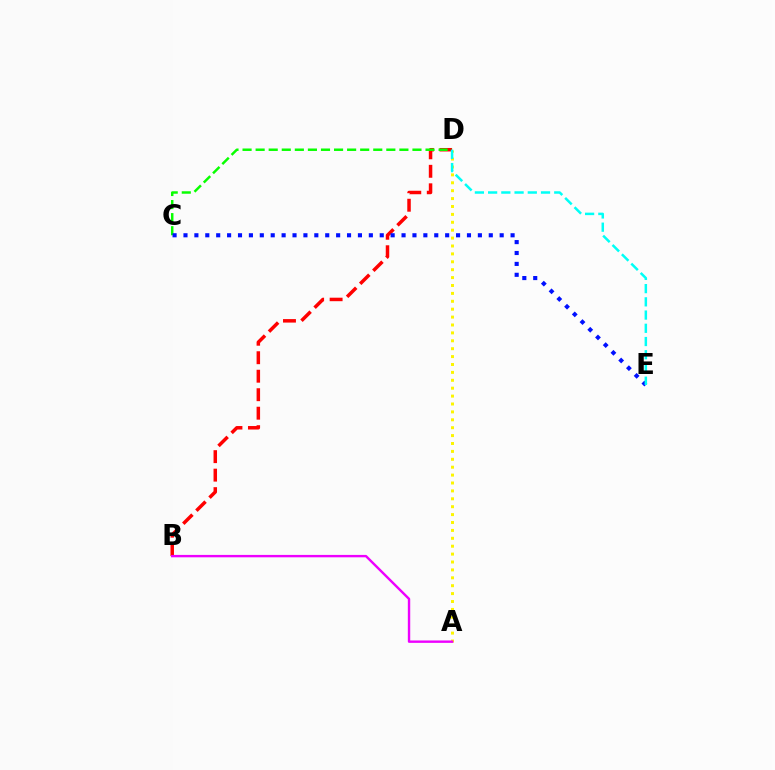{('B', 'D'): [{'color': '#ff0000', 'line_style': 'dashed', 'thickness': 2.51}], ('C', 'D'): [{'color': '#08ff00', 'line_style': 'dashed', 'thickness': 1.78}], ('A', 'D'): [{'color': '#fcf500', 'line_style': 'dotted', 'thickness': 2.15}], ('A', 'B'): [{'color': '#ee00ff', 'line_style': 'solid', 'thickness': 1.73}], ('C', 'E'): [{'color': '#0010ff', 'line_style': 'dotted', 'thickness': 2.96}], ('D', 'E'): [{'color': '#00fff6', 'line_style': 'dashed', 'thickness': 1.8}]}